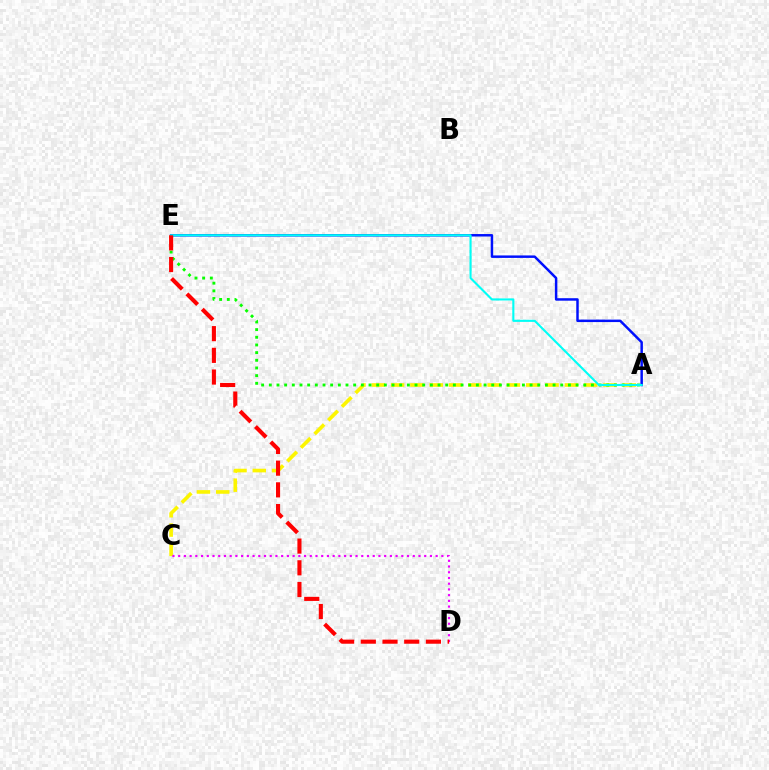{('A', 'C'): [{'color': '#fcf500', 'line_style': 'dashed', 'thickness': 2.62}], ('C', 'D'): [{'color': '#ee00ff', 'line_style': 'dotted', 'thickness': 1.55}], ('A', 'E'): [{'color': '#0010ff', 'line_style': 'solid', 'thickness': 1.78}, {'color': '#08ff00', 'line_style': 'dotted', 'thickness': 2.08}, {'color': '#00fff6', 'line_style': 'solid', 'thickness': 1.52}], ('D', 'E'): [{'color': '#ff0000', 'line_style': 'dashed', 'thickness': 2.95}]}